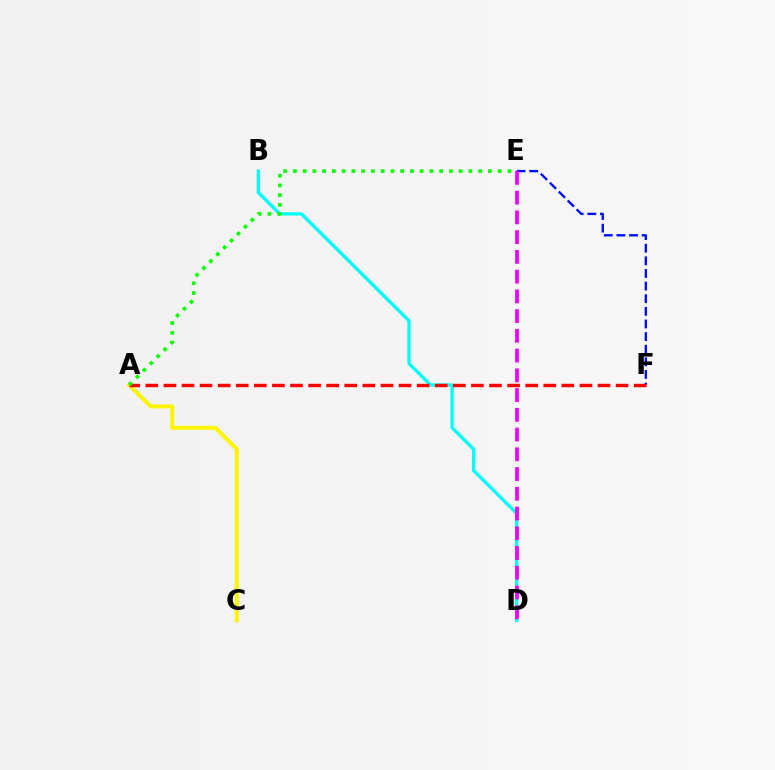{('E', 'F'): [{'color': '#0010ff', 'line_style': 'dashed', 'thickness': 1.71}], ('A', 'C'): [{'color': '#fcf500', 'line_style': 'solid', 'thickness': 2.91}], ('B', 'D'): [{'color': '#00fff6', 'line_style': 'solid', 'thickness': 2.38}], ('D', 'E'): [{'color': '#ee00ff', 'line_style': 'dashed', 'thickness': 2.68}], ('A', 'F'): [{'color': '#ff0000', 'line_style': 'dashed', 'thickness': 2.46}], ('A', 'E'): [{'color': '#08ff00', 'line_style': 'dotted', 'thickness': 2.65}]}